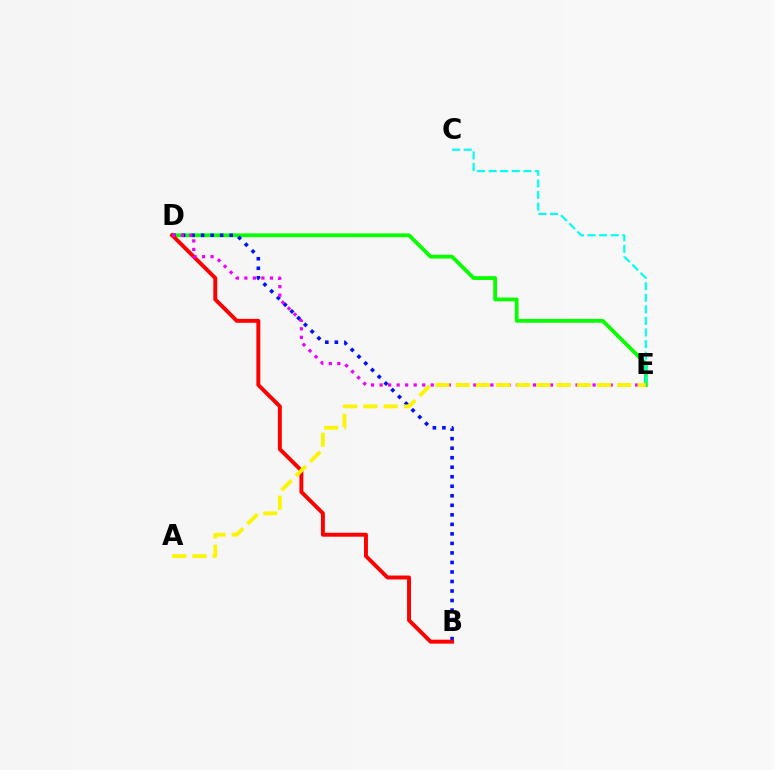{('D', 'E'): [{'color': '#08ff00', 'line_style': 'solid', 'thickness': 2.73}, {'color': '#ee00ff', 'line_style': 'dotted', 'thickness': 2.31}], ('B', 'D'): [{'color': '#0010ff', 'line_style': 'dotted', 'thickness': 2.59}, {'color': '#ff0000', 'line_style': 'solid', 'thickness': 2.83}], ('C', 'E'): [{'color': '#00fff6', 'line_style': 'dashed', 'thickness': 1.57}], ('A', 'E'): [{'color': '#fcf500', 'line_style': 'dashed', 'thickness': 2.75}]}